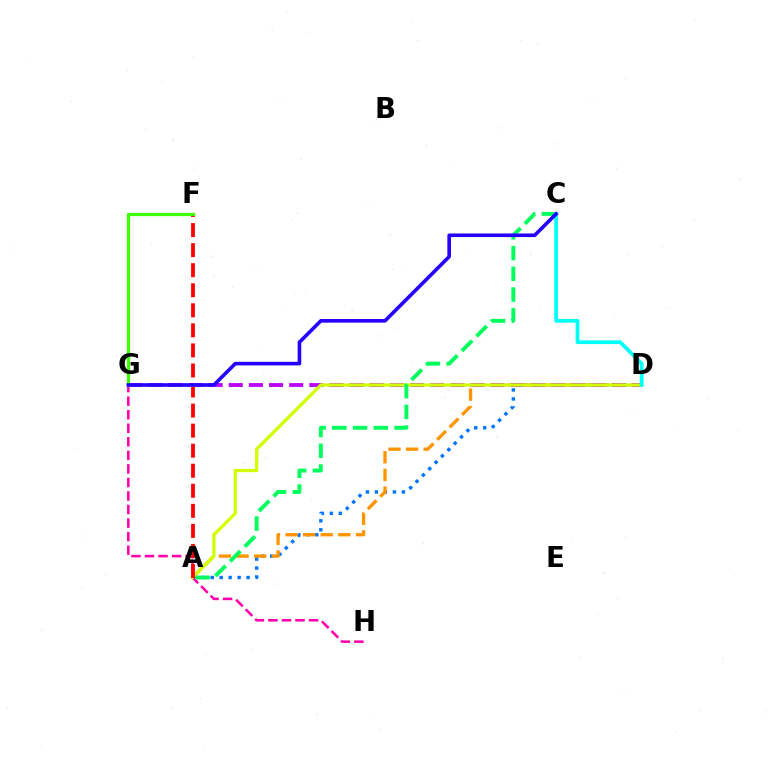{('A', 'D'): [{'color': '#0074ff', 'line_style': 'dotted', 'thickness': 2.44}, {'color': '#ff9400', 'line_style': 'dashed', 'thickness': 2.39}, {'color': '#d1ff00', 'line_style': 'solid', 'thickness': 2.35}], ('G', 'H'): [{'color': '#ff00ac', 'line_style': 'dashed', 'thickness': 1.84}], ('D', 'G'): [{'color': '#b900ff', 'line_style': 'dashed', 'thickness': 2.74}], ('A', 'F'): [{'color': '#ff0000', 'line_style': 'dashed', 'thickness': 2.72}], ('F', 'G'): [{'color': '#3dff00', 'line_style': 'solid', 'thickness': 2.32}], ('A', 'C'): [{'color': '#00ff5c', 'line_style': 'dashed', 'thickness': 2.82}], ('C', 'D'): [{'color': '#00fff6', 'line_style': 'solid', 'thickness': 2.69}], ('C', 'G'): [{'color': '#2500ff', 'line_style': 'solid', 'thickness': 2.6}]}